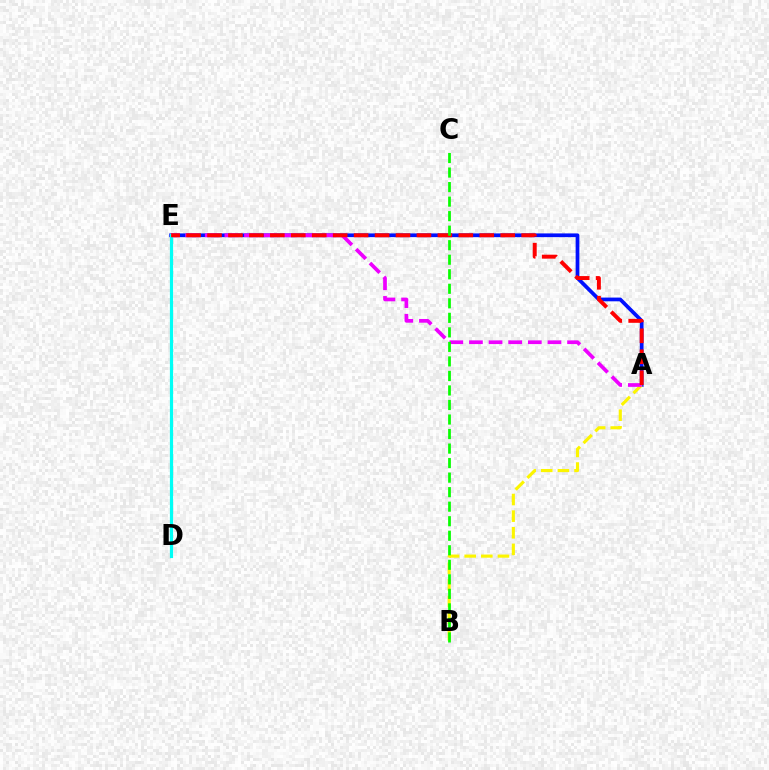{('A', 'E'): [{'color': '#0010ff', 'line_style': 'solid', 'thickness': 2.69}, {'color': '#ee00ff', 'line_style': 'dashed', 'thickness': 2.67}, {'color': '#ff0000', 'line_style': 'dashed', 'thickness': 2.85}], ('A', 'B'): [{'color': '#fcf500', 'line_style': 'dashed', 'thickness': 2.26}], ('D', 'E'): [{'color': '#00fff6', 'line_style': 'solid', 'thickness': 2.3}], ('B', 'C'): [{'color': '#08ff00', 'line_style': 'dashed', 'thickness': 1.97}]}